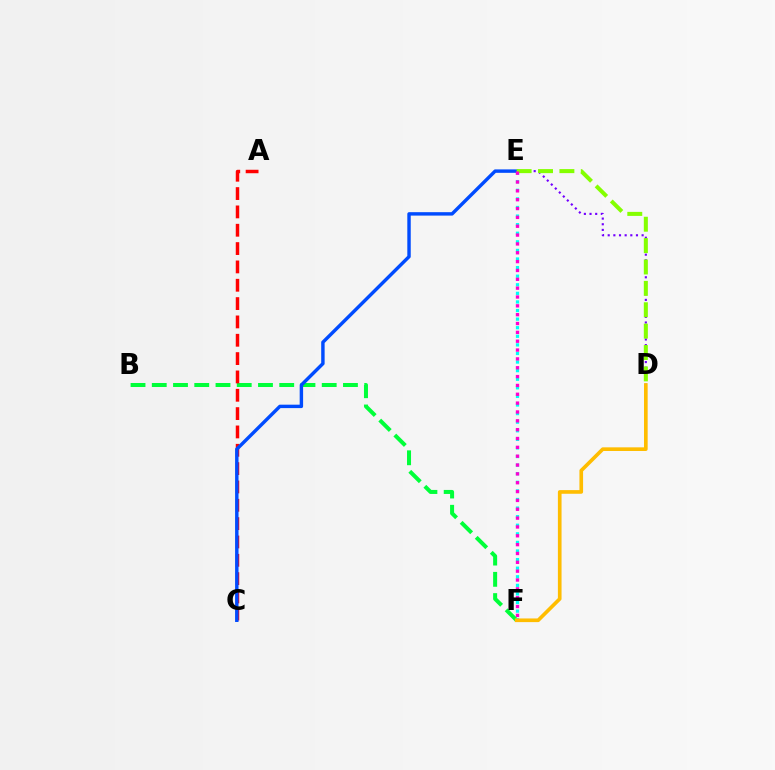{('B', 'F'): [{'color': '#00ff39', 'line_style': 'dashed', 'thickness': 2.89}], ('E', 'F'): [{'color': '#00fff6', 'line_style': 'dotted', 'thickness': 2.33}, {'color': '#ff00cf', 'line_style': 'dotted', 'thickness': 2.4}], ('D', 'E'): [{'color': '#7200ff', 'line_style': 'dotted', 'thickness': 1.54}, {'color': '#84ff00', 'line_style': 'dashed', 'thickness': 2.9}], ('A', 'C'): [{'color': '#ff0000', 'line_style': 'dashed', 'thickness': 2.49}], ('D', 'F'): [{'color': '#ffbd00', 'line_style': 'solid', 'thickness': 2.63}], ('C', 'E'): [{'color': '#004bff', 'line_style': 'solid', 'thickness': 2.47}]}